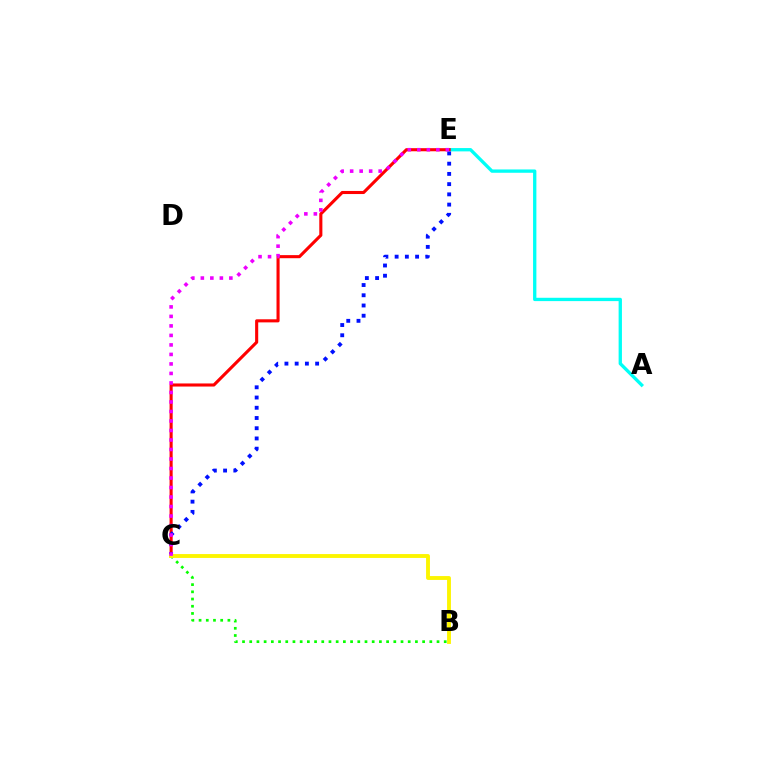{('A', 'E'): [{'color': '#00fff6', 'line_style': 'solid', 'thickness': 2.39}], ('C', 'E'): [{'color': '#ff0000', 'line_style': 'solid', 'thickness': 2.22}, {'color': '#0010ff', 'line_style': 'dotted', 'thickness': 2.78}, {'color': '#ee00ff', 'line_style': 'dotted', 'thickness': 2.58}], ('B', 'C'): [{'color': '#08ff00', 'line_style': 'dotted', 'thickness': 1.96}, {'color': '#fcf500', 'line_style': 'solid', 'thickness': 2.79}]}